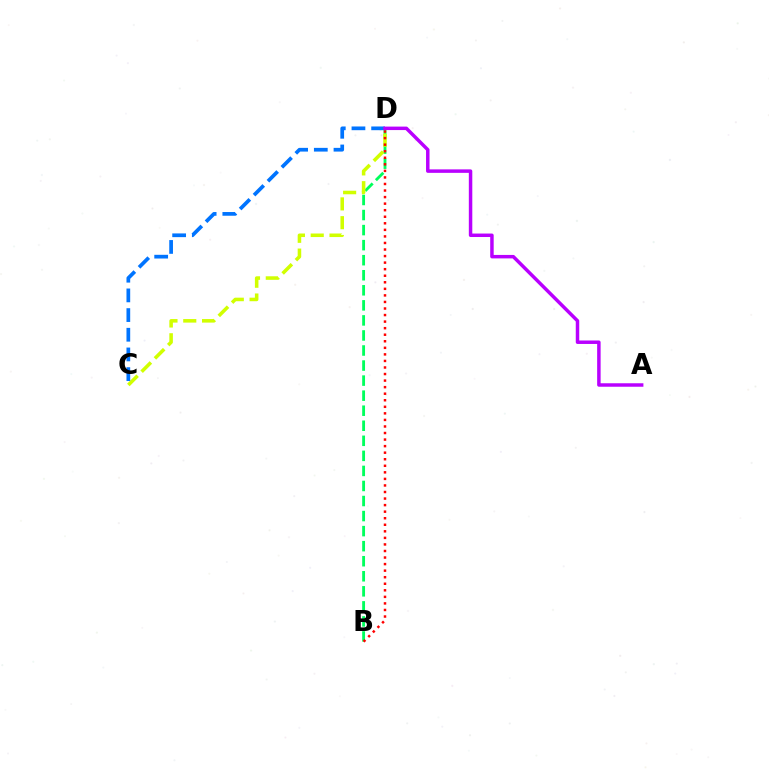{('B', 'D'): [{'color': '#00ff5c', 'line_style': 'dashed', 'thickness': 2.04}, {'color': '#ff0000', 'line_style': 'dotted', 'thickness': 1.78}], ('C', 'D'): [{'color': '#d1ff00', 'line_style': 'dashed', 'thickness': 2.55}, {'color': '#0074ff', 'line_style': 'dashed', 'thickness': 2.67}], ('A', 'D'): [{'color': '#b900ff', 'line_style': 'solid', 'thickness': 2.5}]}